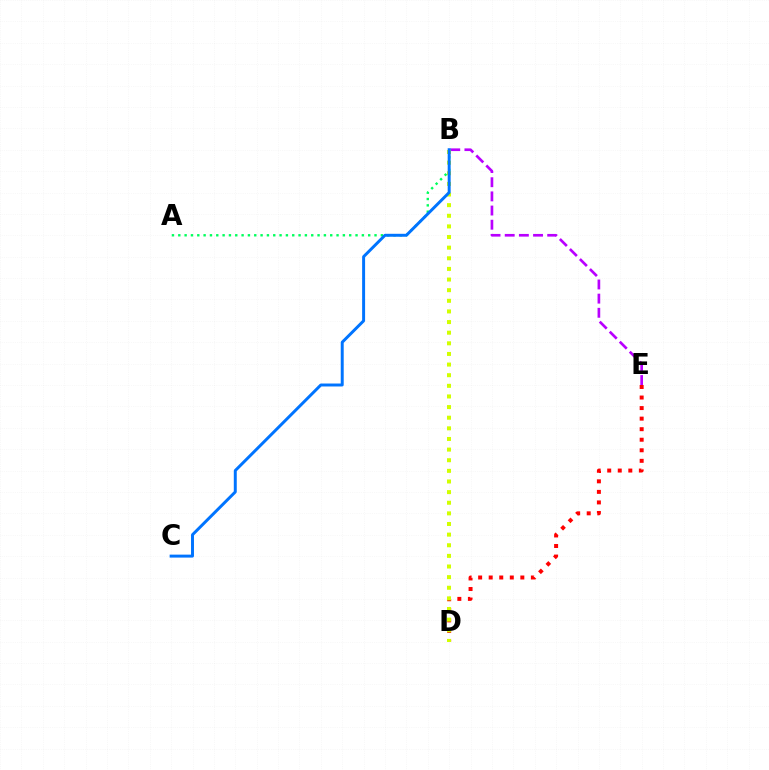{('B', 'E'): [{'color': '#b900ff', 'line_style': 'dashed', 'thickness': 1.92}], ('D', 'E'): [{'color': '#ff0000', 'line_style': 'dotted', 'thickness': 2.87}], ('A', 'B'): [{'color': '#00ff5c', 'line_style': 'dotted', 'thickness': 1.72}], ('B', 'D'): [{'color': '#d1ff00', 'line_style': 'dotted', 'thickness': 2.89}], ('B', 'C'): [{'color': '#0074ff', 'line_style': 'solid', 'thickness': 2.13}]}